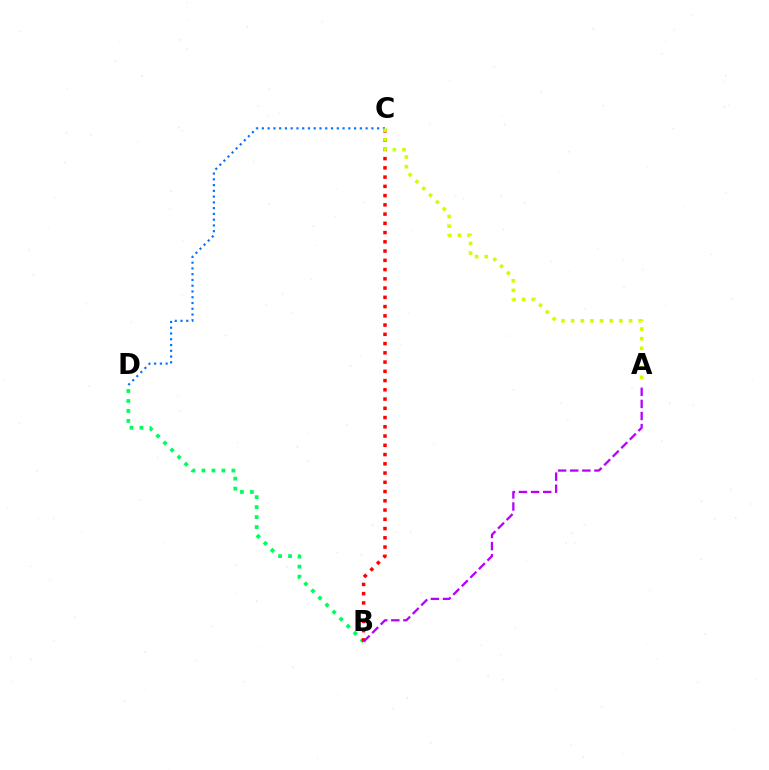{('B', 'D'): [{'color': '#00ff5c', 'line_style': 'dotted', 'thickness': 2.71}], ('C', 'D'): [{'color': '#0074ff', 'line_style': 'dotted', 'thickness': 1.57}], ('B', 'C'): [{'color': '#ff0000', 'line_style': 'dotted', 'thickness': 2.51}], ('A', 'B'): [{'color': '#b900ff', 'line_style': 'dashed', 'thickness': 1.65}], ('A', 'C'): [{'color': '#d1ff00', 'line_style': 'dotted', 'thickness': 2.62}]}